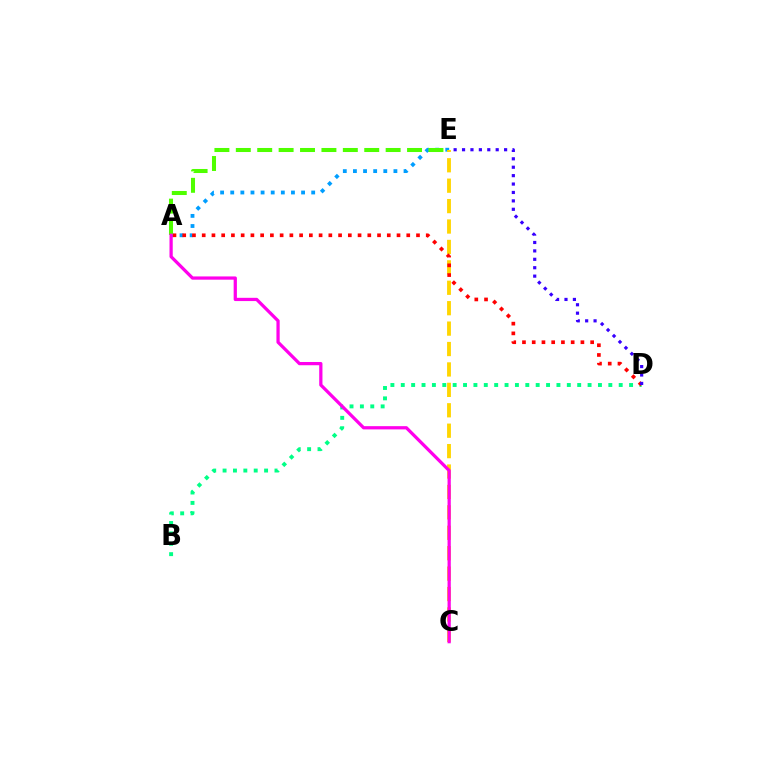{('A', 'E'): [{'color': '#009eff', 'line_style': 'dotted', 'thickness': 2.75}, {'color': '#4fff00', 'line_style': 'dashed', 'thickness': 2.91}], ('B', 'D'): [{'color': '#00ff86', 'line_style': 'dotted', 'thickness': 2.82}], ('C', 'E'): [{'color': '#ffd500', 'line_style': 'dashed', 'thickness': 2.77}], ('A', 'D'): [{'color': '#ff0000', 'line_style': 'dotted', 'thickness': 2.65}], ('D', 'E'): [{'color': '#3700ff', 'line_style': 'dotted', 'thickness': 2.29}], ('A', 'C'): [{'color': '#ff00ed', 'line_style': 'solid', 'thickness': 2.34}]}